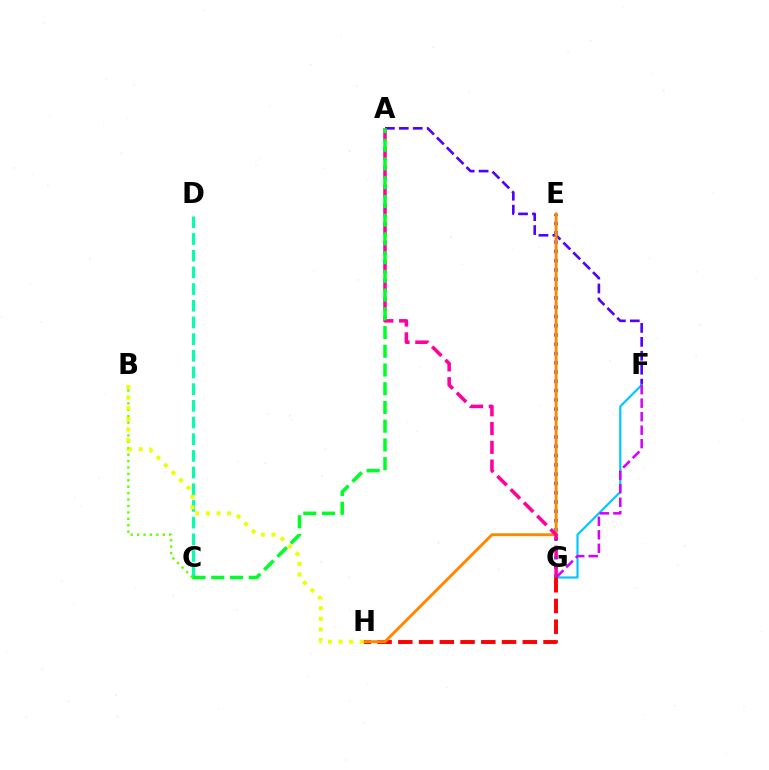{('A', 'F'): [{'color': '#4f00ff', 'line_style': 'dashed', 'thickness': 1.89}], ('F', 'G'): [{'color': '#00c7ff', 'line_style': 'solid', 'thickness': 1.55}, {'color': '#d600ff', 'line_style': 'dashed', 'thickness': 1.83}], ('G', 'H'): [{'color': '#ff0000', 'line_style': 'dashed', 'thickness': 2.82}], ('E', 'G'): [{'color': '#003fff', 'line_style': 'dotted', 'thickness': 2.52}], ('C', 'D'): [{'color': '#00ffaf', 'line_style': 'dashed', 'thickness': 2.27}], ('E', 'H'): [{'color': '#ff8800', 'line_style': 'solid', 'thickness': 2.09}], ('B', 'C'): [{'color': '#66ff00', 'line_style': 'dotted', 'thickness': 1.74}], ('B', 'H'): [{'color': '#eeff00', 'line_style': 'dotted', 'thickness': 2.89}], ('A', 'G'): [{'color': '#ff00a0', 'line_style': 'dashed', 'thickness': 2.55}], ('A', 'C'): [{'color': '#00ff27', 'line_style': 'dashed', 'thickness': 2.54}]}